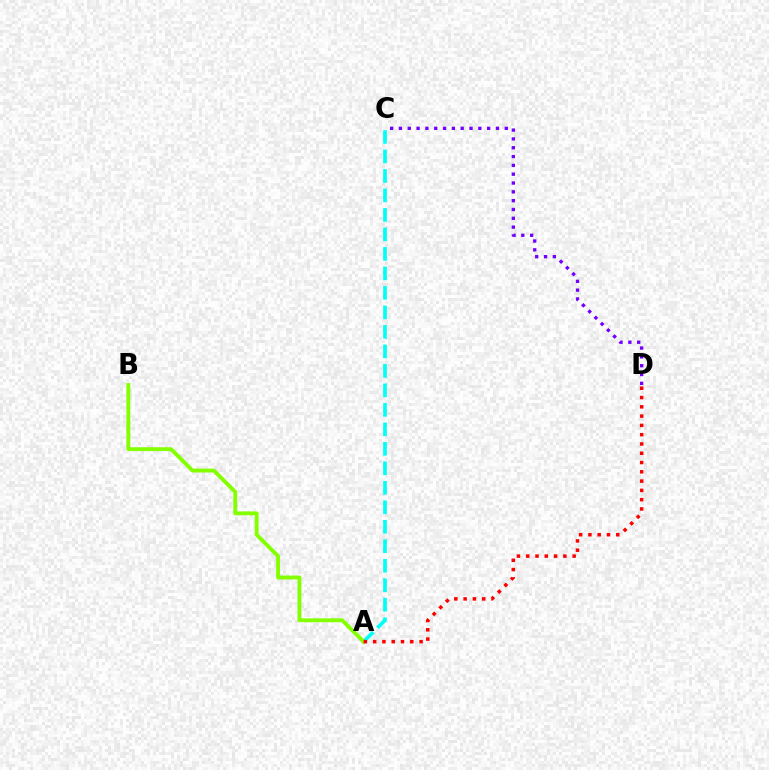{('A', 'C'): [{'color': '#00fff6', 'line_style': 'dashed', 'thickness': 2.65}], ('A', 'B'): [{'color': '#84ff00', 'line_style': 'solid', 'thickness': 2.79}], ('A', 'D'): [{'color': '#ff0000', 'line_style': 'dotted', 'thickness': 2.52}], ('C', 'D'): [{'color': '#7200ff', 'line_style': 'dotted', 'thickness': 2.4}]}